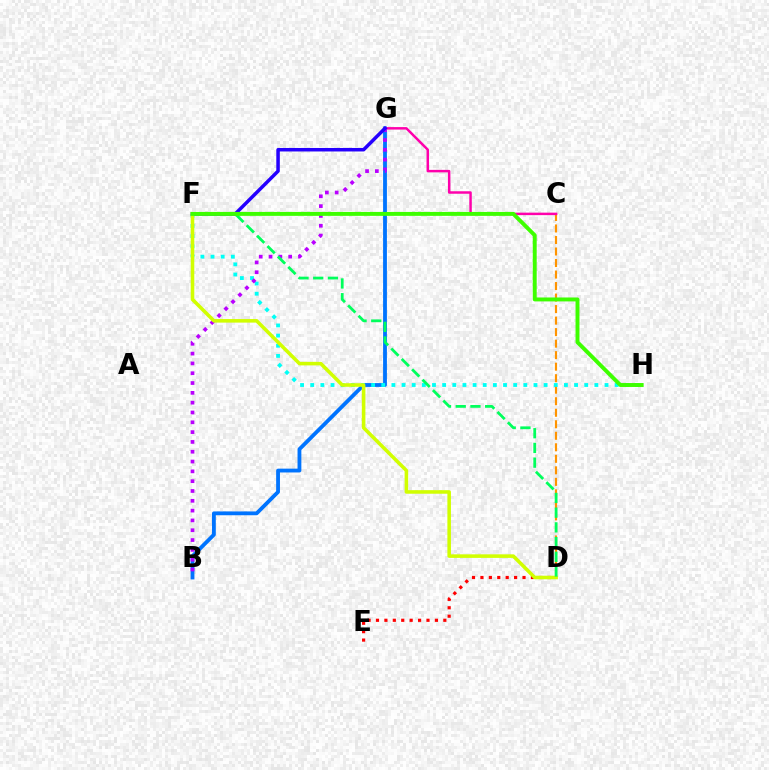{('B', 'G'): [{'color': '#0074ff', 'line_style': 'solid', 'thickness': 2.75}, {'color': '#b900ff', 'line_style': 'dotted', 'thickness': 2.67}], ('C', 'D'): [{'color': '#ff9400', 'line_style': 'dashed', 'thickness': 1.56}], ('C', 'G'): [{'color': '#ff00ac', 'line_style': 'solid', 'thickness': 1.78}], ('D', 'E'): [{'color': '#ff0000', 'line_style': 'dotted', 'thickness': 2.29}], ('F', 'H'): [{'color': '#00fff6', 'line_style': 'dotted', 'thickness': 2.76}, {'color': '#3dff00', 'line_style': 'solid', 'thickness': 2.83}], ('F', 'G'): [{'color': '#2500ff', 'line_style': 'solid', 'thickness': 2.52}], ('D', 'F'): [{'color': '#d1ff00', 'line_style': 'solid', 'thickness': 2.56}, {'color': '#00ff5c', 'line_style': 'dashed', 'thickness': 2.0}]}